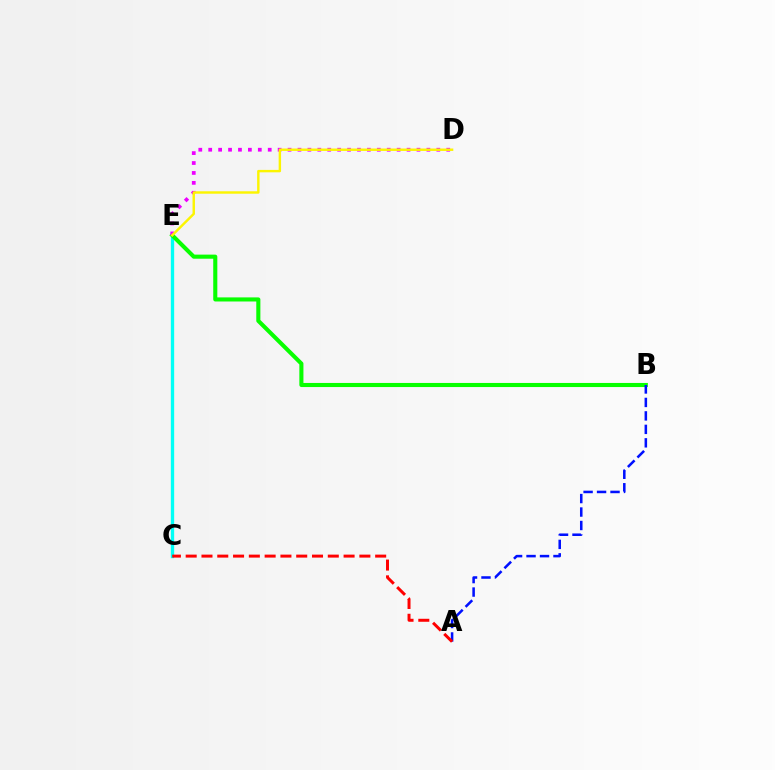{('C', 'E'): [{'color': '#00fff6', 'line_style': 'solid', 'thickness': 2.4}], ('B', 'E'): [{'color': '#08ff00', 'line_style': 'solid', 'thickness': 2.94}], ('A', 'B'): [{'color': '#0010ff', 'line_style': 'dashed', 'thickness': 1.83}], ('D', 'E'): [{'color': '#ee00ff', 'line_style': 'dotted', 'thickness': 2.69}, {'color': '#fcf500', 'line_style': 'solid', 'thickness': 1.75}], ('A', 'C'): [{'color': '#ff0000', 'line_style': 'dashed', 'thickness': 2.15}]}